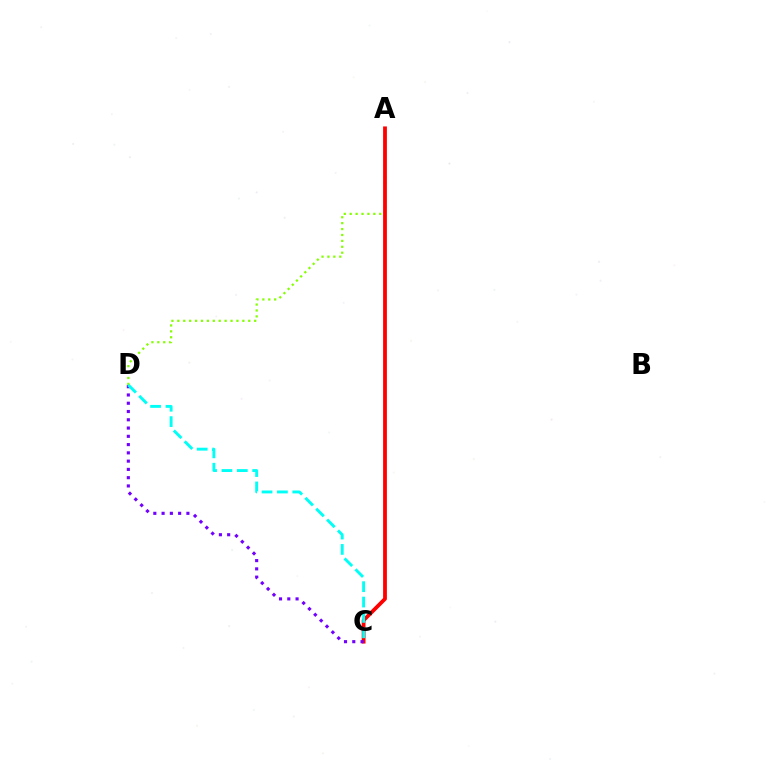{('A', 'D'): [{'color': '#84ff00', 'line_style': 'dotted', 'thickness': 1.61}], ('A', 'C'): [{'color': '#ff0000', 'line_style': 'solid', 'thickness': 2.72}], ('C', 'D'): [{'color': '#7200ff', 'line_style': 'dotted', 'thickness': 2.25}, {'color': '#00fff6', 'line_style': 'dashed', 'thickness': 2.09}]}